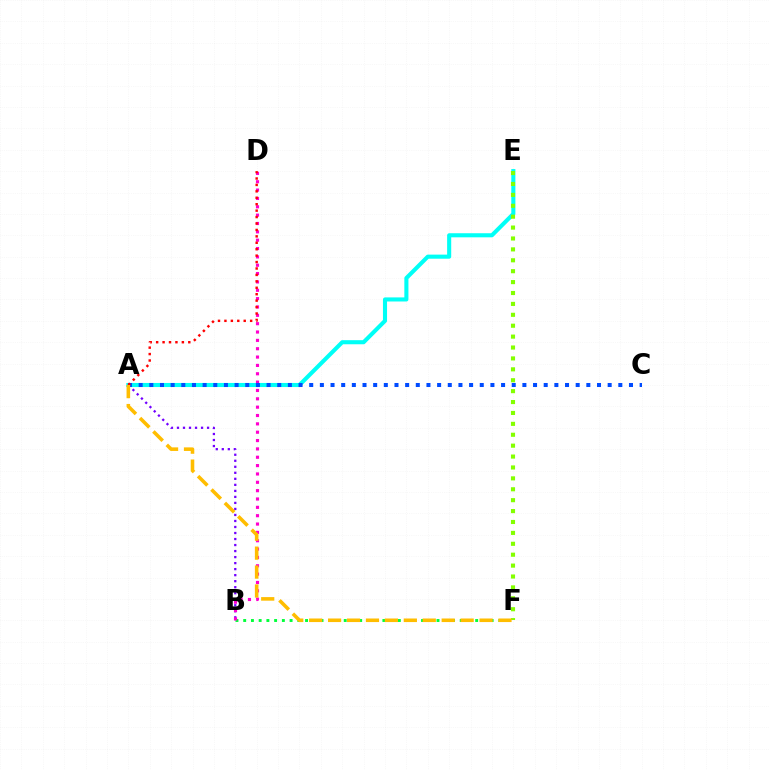{('B', 'F'): [{'color': '#00ff39', 'line_style': 'dotted', 'thickness': 2.1}], ('A', 'E'): [{'color': '#00fff6', 'line_style': 'solid', 'thickness': 2.94}], ('A', 'B'): [{'color': '#7200ff', 'line_style': 'dotted', 'thickness': 1.64}], ('B', 'D'): [{'color': '#ff00cf', 'line_style': 'dotted', 'thickness': 2.27}], ('A', 'C'): [{'color': '#004bff', 'line_style': 'dotted', 'thickness': 2.9}], ('E', 'F'): [{'color': '#84ff00', 'line_style': 'dotted', 'thickness': 2.96}], ('A', 'D'): [{'color': '#ff0000', 'line_style': 'dotted', 'thickness': 1.75}], ('A', 'F'): [{'color': '#ffbd00', 'line_style': 'dashed', 'thickness': 2.57}]}